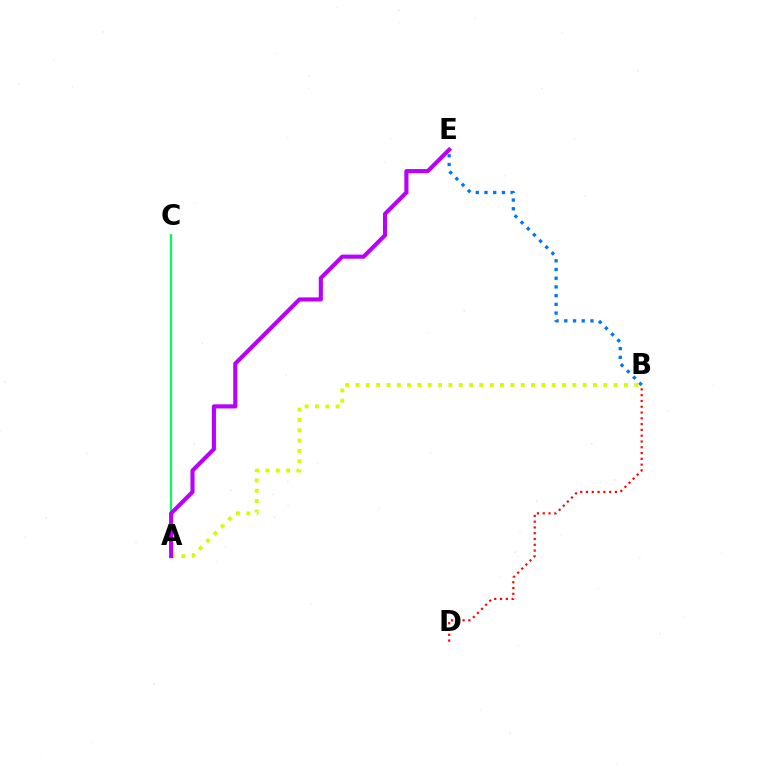{('B', 'E'): [{'color': '#0074ff', 'line_style': 'dotted', 'thickness': 2.37}], ('B', 'D'): [{'color': '#ff0000', 'line_style': 'dotted', 'thickness': 1.57}], ('A', 'B'): [{'color': '#d1ff00', 'line_style': 'dotted', 'thickness': 2.81}], ('A', 'C'): [{'color': '#00ff5c', 'line_style': 'solid', 'thickness': 1.56}], ('A', 'E'): [{'color': '#b900ff', 'line_style': 'solid', 'thickness': 2.96}]}